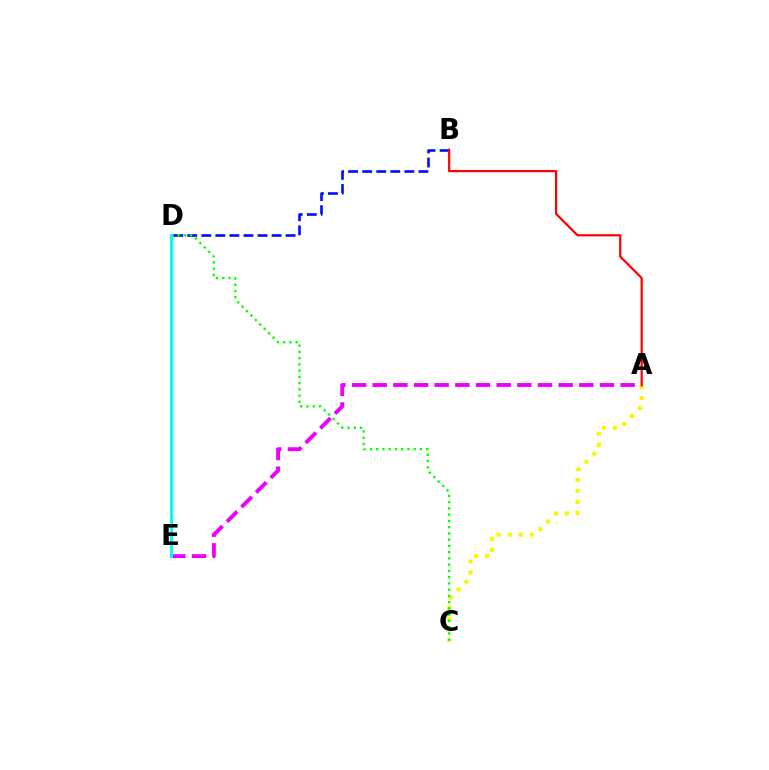{('A', 'C'): [{'color': '#fcf500', 'line_style': 'dotted', 'thickness': 2.99}], ('B', 'D'): [{'color': '#0010ff', 'line_style': 'dashed', 'thickness': 1.91}], ('A', 'E'): [{'color': '#ee00ff', 'line_style': 'dashed', 'thickness': 2.81}], ('A', 'B'): [{'color': '#ff0000', 'line_style': 'solid', 'thickness': 1.6}], ('C', 'D'): [{'color': '#08ff00', 'line_style': 'dotted', 'thickness': 1.7}], ('D', 'E'): [{'color': '#00fff6', 'line_style': 'solid', 'thickness': 2.16}]}